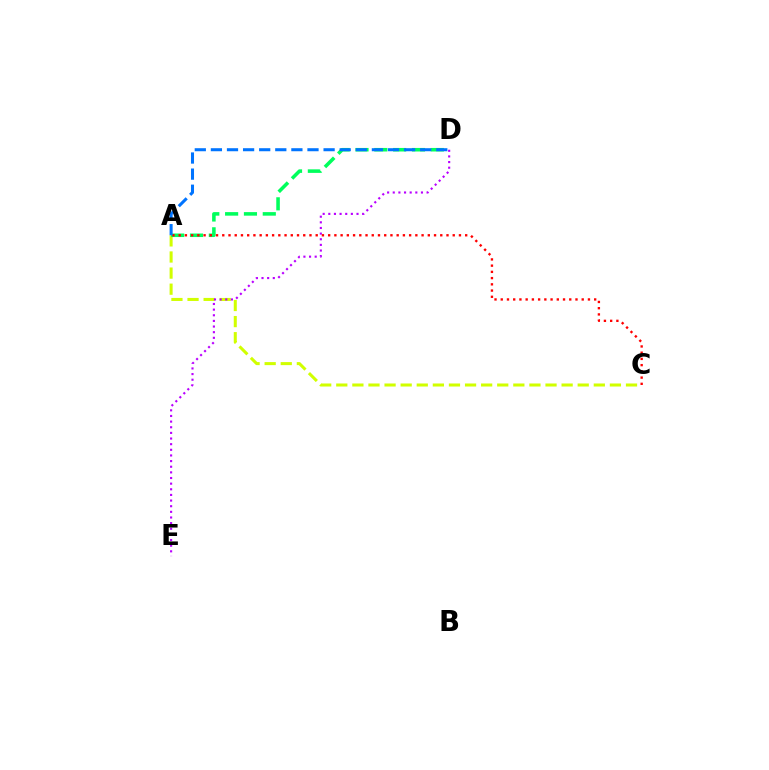{('A', 'C'): [{'color': '#d1ff00', 'line_style': 'dashed', 'thickness': 2.19}, {'color': '#ff0000', 'line_style': 'dotted', 'thickness': 1.69}], ('D', 'E'): [{'color': '#b900ff', 'line_style': 'dotted', 'thickness': 1.53}], ('A', 'D'): [{'color': '#00ff5c', 'line_style': 'dashed', 'thickness': 2.56}, {'color': '#0074ff', 'line_style': 'dashed', 'thickness': 2.19}]}